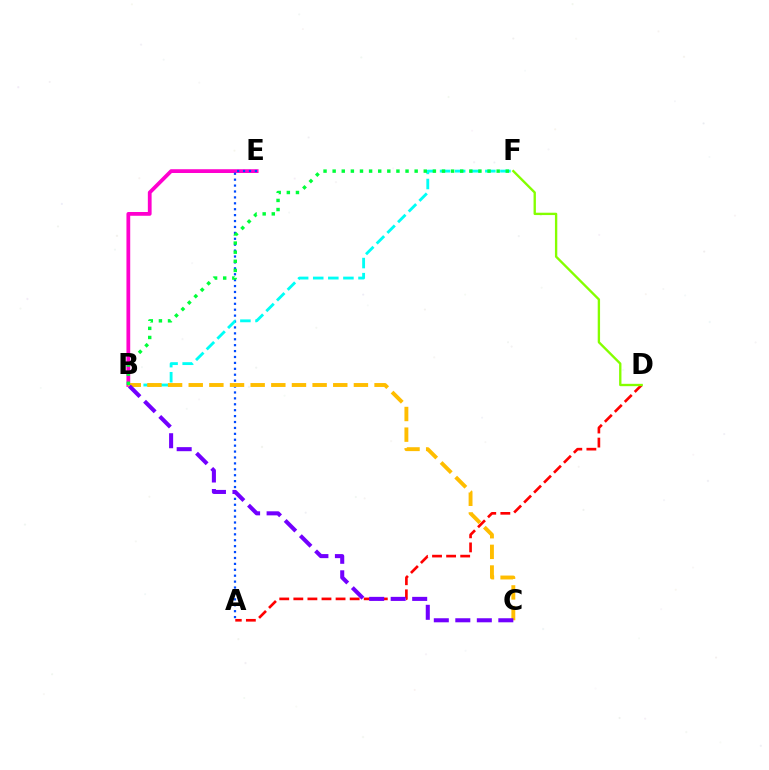{('B', 'E'): [{'color': '#ff00cf', 'line_style': 'solid', 'thickness': 2.72}], ('A', 'E'): [{'color': '#004bff', 'line_style': 'dotted', 'thickness': 1.61}], ('A', 'D'): [{'color': '#ff0000', 'line_style': 'dashed', 'thickness': 1.91}], ('B', 'F'): [{'color': '#00fff6', 'line_style': 'dashed', 'thickness': 2.05}, {'color': '#00ff39', 'line_style': 'dotted', 'thickness': 2.48}], ('D', 'F'): [{'color': '#84ff00', 'line_style': 'solid', 'thickness': 1.69}], ('B', 'C'): [{'color': '#ffbd00', 'line_style': 'dashed', 'thickness': 2.81}, {'color': '#7200ff', 'line_style': 'dashed', 'thickness': 2.92}]}